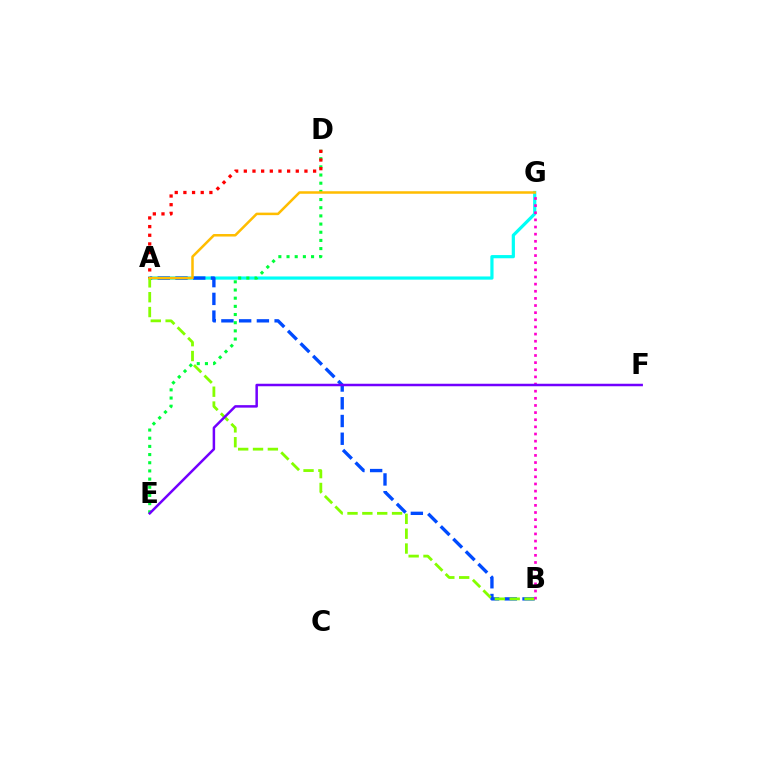{('A', 'G'): [{'color': '#00fff6', 'line_style': 'solid', 'thickness': 2.3}, {'color': '#ffbd00', 'line_style': 'solid', 'thickness': 1.81}], ('A', 'B'): [{'color': '#004bff', 'line_style': 'dashed', 'thickness': 2.41}, {'color': '#84ff00', 'line_style': 'dashed', 'thickness': 2.02}], ('D', 'E'): [{'color': '#00ff39', 'line_style': 'dotted', 'thickness': 2.22}], ('A', 'D'): [{'color': '#ff0000', 'line_style': 'dotted', 'thickness': 2.35}], ('B', 'G'): [{'color': '#ff00cf', 'line_style': 'dotted', 'thickness': 1.94}], ('E', 'F'): [{'color': '#7200ff', 'line_style': 'solid', 'thickness': 1.8}]}